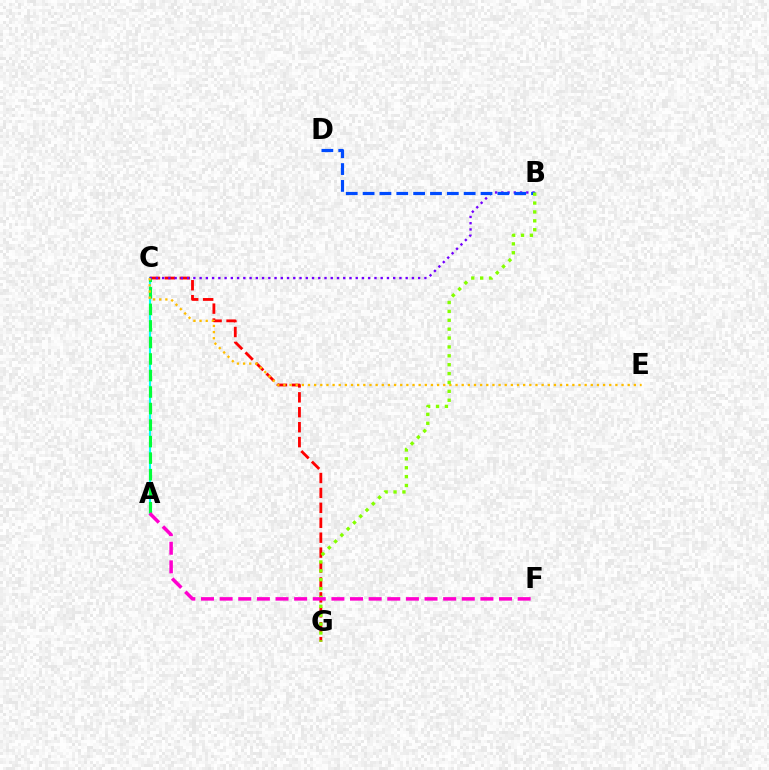{('A', 'C'): [{'color': '#00fff6', 'line_style': 'solid', 'thickness': 1.53}, {'color': '#00ff39', 'line_style': 'dashed', 'thickness': 2.25}], ('C', 'G'): [{'color': '#ff0000', 'line_style': 'dashed', 'thickness': 2.03}], ('B', 'C'): [{'color': '#7200ff', 'line_style': 'dotted', 'thickness': 1.7}], ('B', 'D'): [{'color': '#004bff', 'line_style': 'dashed', 'thickness': 2.29}], ('C', 'E'): [{'color': '#ffbd00', 'line_style': 'dotted', 'thickness': 1.67}], ('B', 'G'): [{'color': '#84ff00', 'line_style': 'dotted', 'thickness': 2.41}], ('A', 'F'): [{'color': '#ff00cf', 'line_style': 'dashed', 'thickness': 2.53}]}